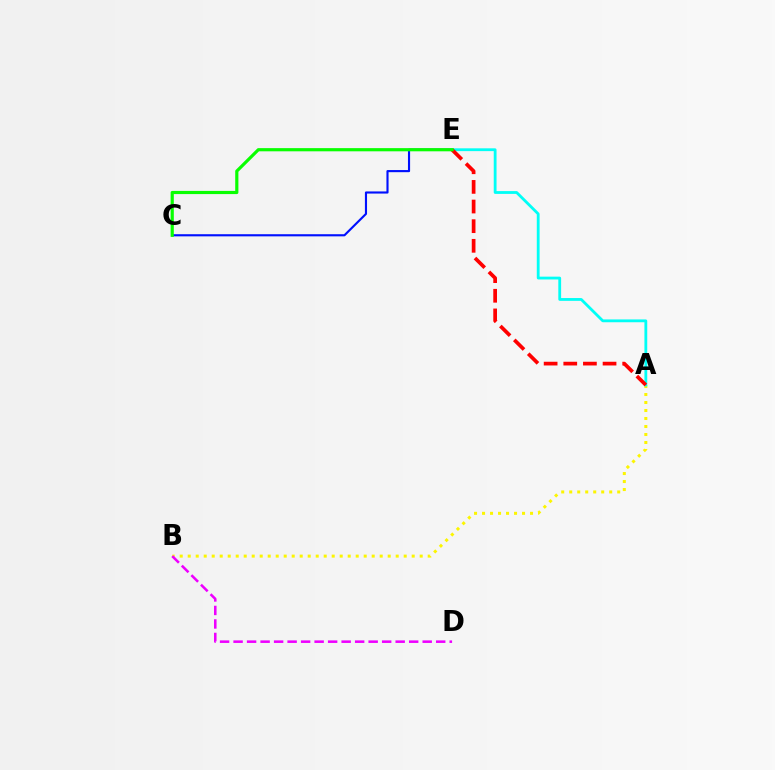{('A', 'B'): [{'color': '#fcf500', 'line_style': 'dotted', 'thickness': 2.17}], ('C', 'E'): [{'color': '#0010ff', 'line_style': 'solid', 'thickness': 1.53}, {'color': '#08ff00', 'line_style': 'solid', 'thickness': 2.29}], ('A', 'E'): [{'color': '#00fff6', 'line_style': 'solid', 'thickness': 2.02}, {'color': '#ff0000', 'line_style': 'dashed', 'thickness': 2.67}], ('B', 'D'): [{'color': '#ee00ff', 'line_style': 'dashed', 'thickness': 1.83}]}